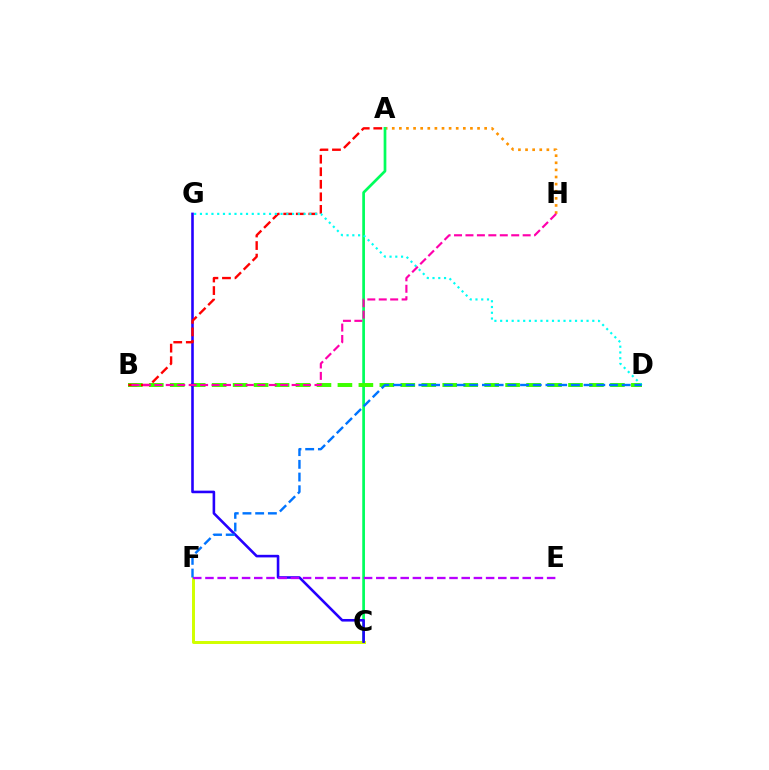{('A', 'H'): [{'color': '#ff9400', 'line_style': 'dotted', 'thickness': 1.93}], ('A', 'C'): [{'color': '#00ff5c', 'line_style': 'solid', 'thickness': 1.95}], ('C', 'F'): [{'color': '#d1ff00', 'line_style': 'solid', 'thickness': 2.13}], ('B', 'D'): [{'color': '#3dff00', 'line_style': 'dashed', 'thickness': 2.85}], ('C', 'G'): [{'color': '#2500ff', 'line_style': 'solid', 'thickness': 1.87}], ('A', 'B'): [{'color': '#ff0000', 'line_style': 'dashed', 'thickness': 1.7}], ('E', 'F'): [{'color': '#b900ff', 'line_style': 'dashed', 'thickness': 1.66}], ('D', 'G'): [{'color': '#00fff6', 'line_style': 'dotted', 'thickness': 1.56}], ('D', 'F'): [{'color': '#0074ff', 'line_style': 'dashed', 'thickness': 1.73}], ('B', 'H'): [{'color': '#ff00ac', 'line_style': 'dashed', 'thickness': 1.55}]}